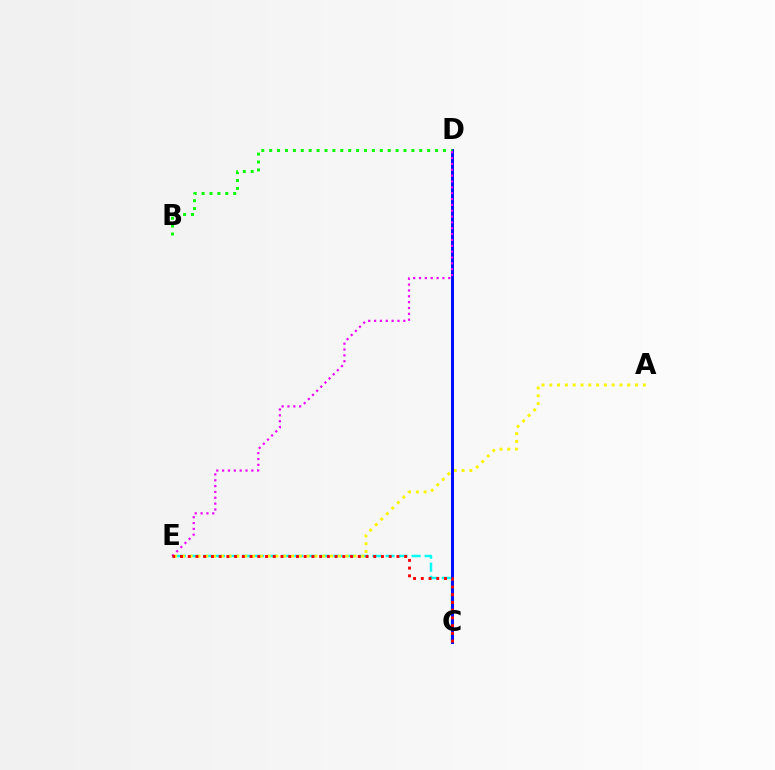{('C', 'E'): [{'color': '#00fff6', 'line_style': 'dashed', 'thickness': 1.77}, {'color': '#ff0000', 'line_style': 'dotted', 'thickness': 2.1}], ('A', 'E'): [{'color': '#fcf500', 'line_style': 'dotted', 'thickness': 2.12}], ('C', 'D'): [{'color': '#0010ff', 'line_style': 'solid', 'thickness': 2.17}], ('B', 'D'): [{'color': '#08ff00', 'line_style': 'dotted', 'thickness': 2.15}], ('D', 'E'): [{'color': '#ee00ff', 'line_style': 'dotted', 'thickness': 1.59}]}